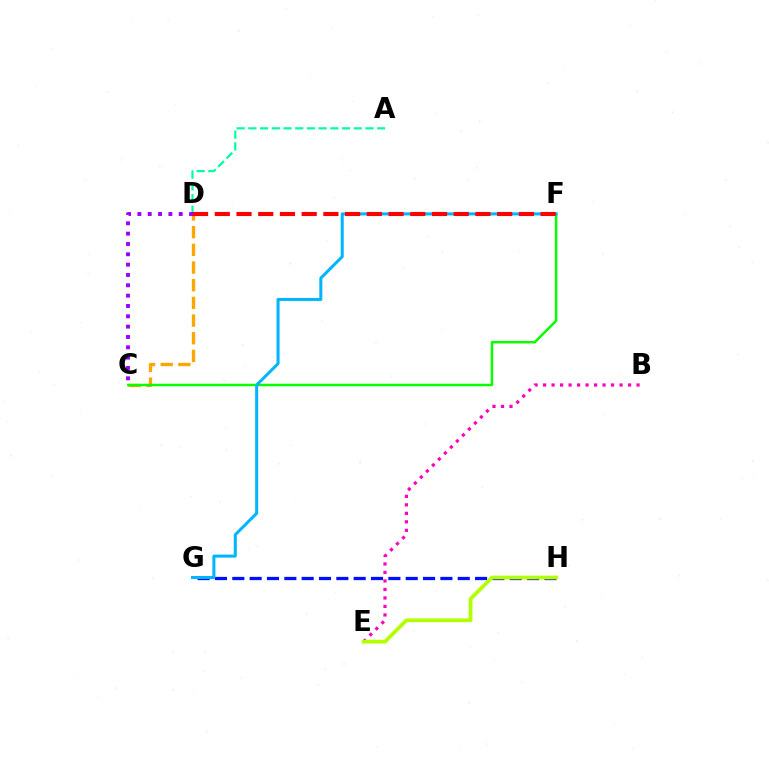{('A', 'D'): [{'color': '#00ff9d', 'line_style': 'dashed', 'thickness': 1.59}], ('C', 'D'): [{'color': '#ffa500', 'line_style': 'dashed', 'thickness': 2.4}, {'color': '#9b00ff', 'line_style': 'dotted', 'thickness': 2.81}], ('B', 'E'): [{'color': '#ff00bd', 'line_style': 'dotted', 'thickness': 2.31}], ('G', 'H'): [{'color': '#0010ff', 'line_style': 'dashed', 'thickness': 2.36}], ('C', 'F'): [{'color': '#08ff00', 'line_style': 'solid', 'thickness': 1.79}], ('F', 'G'): [{'color': '#00b5ff', 'line_style': 'solid', 'thickness': 2.18}], ('D', 'F'): [{'color': '#ff0000', 'line_style': 'dashed', 'thickness': 2.95}], ('E', 'H'): [{'color': '#b3ff00', 'line_style': 'solid', 'thickness': 2.71}]}